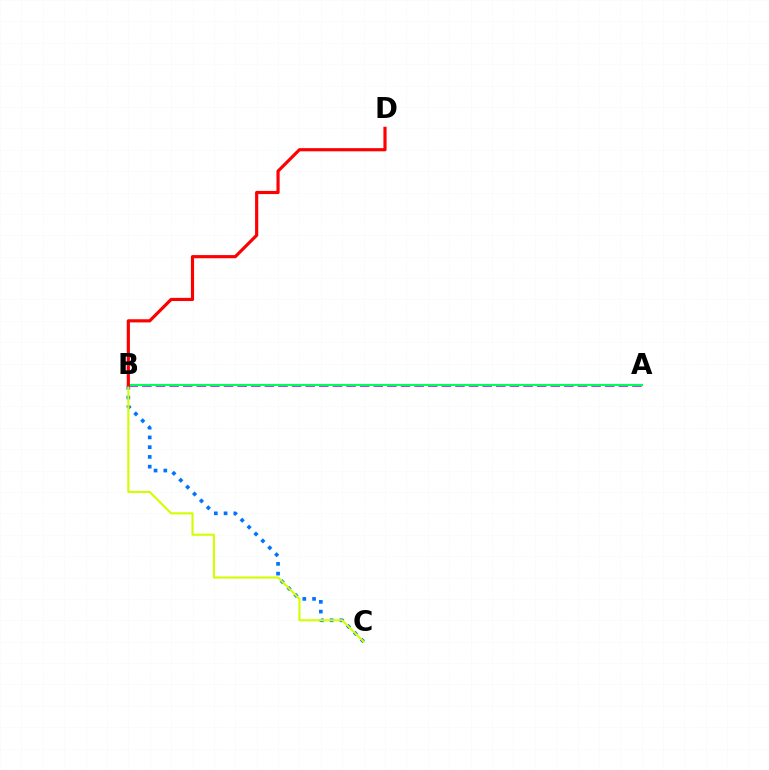{('A', 'B'): [{'color': '#b900ff', 'line_style': 'dashed', 'thickness': 1.85}, {'color': '#00ff5c', 'line_style': 'solid', 'thickness': 1.55}], ('B', 'C'): [{'color': '#0074ff', 'line_style': 'dotted', 'thickness': 2.65}, {'color': '#d1ff00', 'line_style': 'solid', 'thickness': 1.52}], ('B', 'D'): [{'color': '#ff0000', 'line_style': 'solid', 'thickness': 2.28}]}